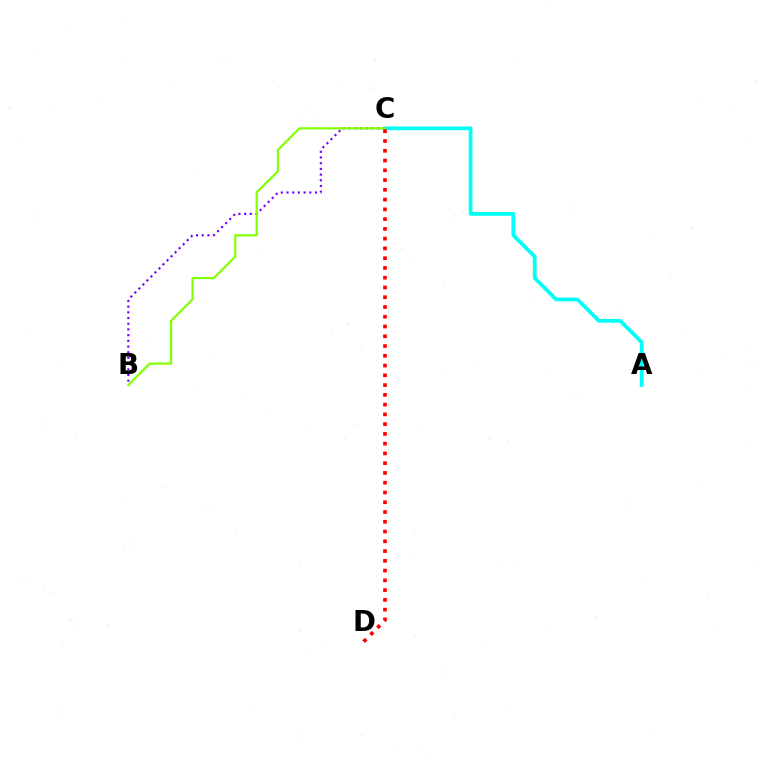{('A', 'C'): [{'color': '#00fff6', 'line_style': 'solid', 'thickness': 2.69}], ('B', 'C'): [{'color': '#7200ff', 'line_style': 'dotted', 'thickness': 1.55}, {'color': '#84ff00', 'line_style': 'solid', 'thickness': 1.58}], ('C', 'D'): [{'color': '#ff0000', 'line_style': 'dotted', 'thickness': 2.65}]}